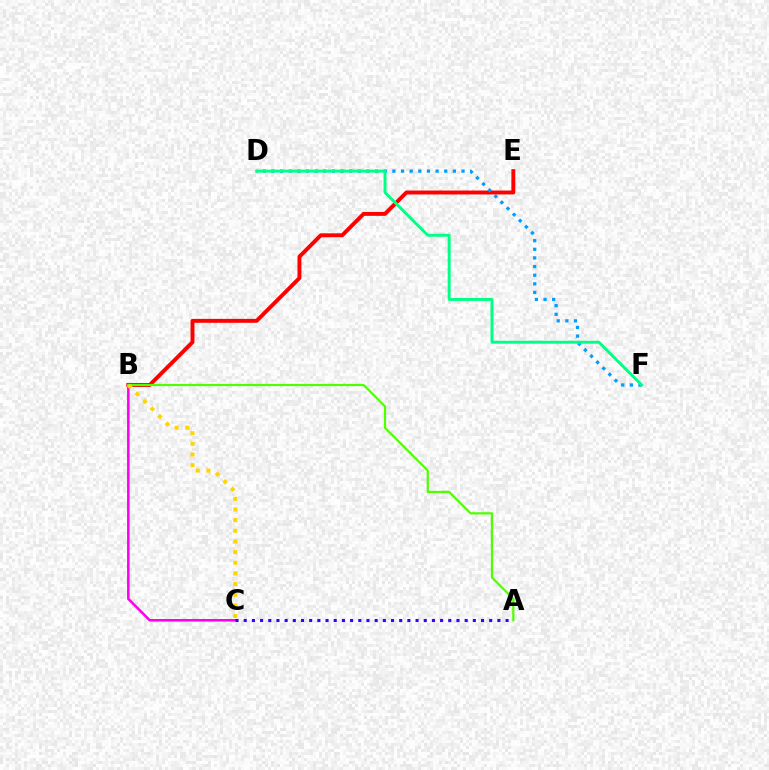{('B', 'E'): [{'color': '#ff0000', 'line_style': 'solid', 'thickness': 2.82}], ('D', 'F'): [{'color': '#009eff', 'line_style': 'dotted', 'thickness': 2.35}, {'color': '#00ff86', 'line_style': 'solid', 'thickness': 2.12}], ('B', 'C'): [{'color': '#ff00ed', 'line_style': 'solid', 'thickness': 1.84}, {'color': '#ffd500', 'line_style': 'dotted', 'thickness': 2.9}], ('A', 'B'): [{'color': '#4fff00', 'line_style': 'solid', 'thickness': 1.59}], ('A', 'C'): [{'color': '#3700ff', 'line_style': 'dotted', 'thickness': 2.22}]}